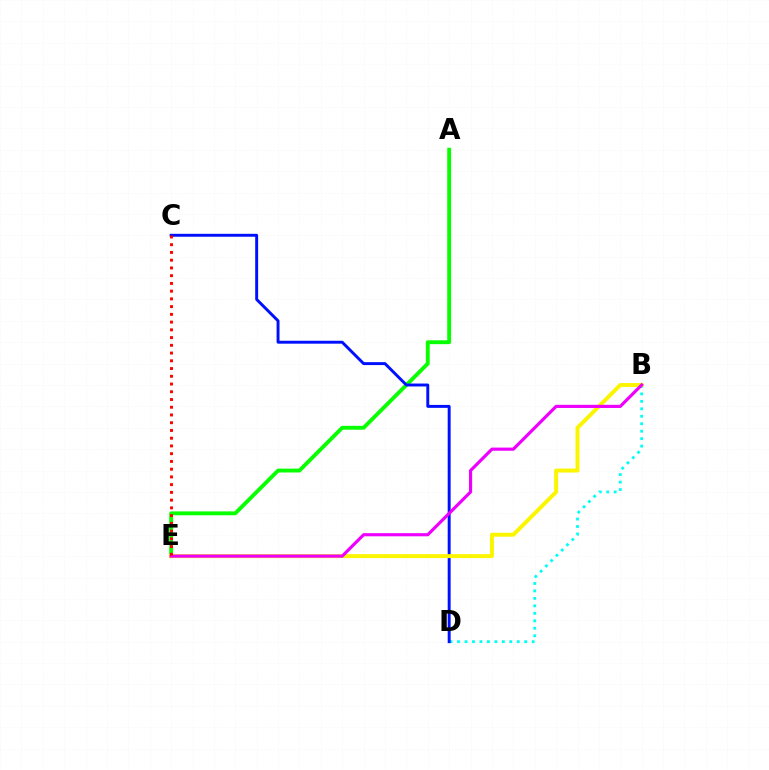{('B', 'D'): [{'color': '#00fff6', 'line_style': 'dotted', 'thickness': 2.03}], ('A', 'E'): [{'color': '#08ff00', 'line_style': 'solid', 'thickness': 2.78}], ('C', 'D'): [{'color': '#0010ff', 'line_style': 'solid', 'thickness': 2.11}], ('B', 'E'): [{'color': '#fcf500', 'line_style': 'solid', 'thickness': 2.85}, {'color': '#ee00ff', 'line_style': 'solid', 'thickness': 2.27}], ('C', 'E'): [{'color': '#ff0000', 'line_style': 'dotted', 'thickness': 2.1}]}